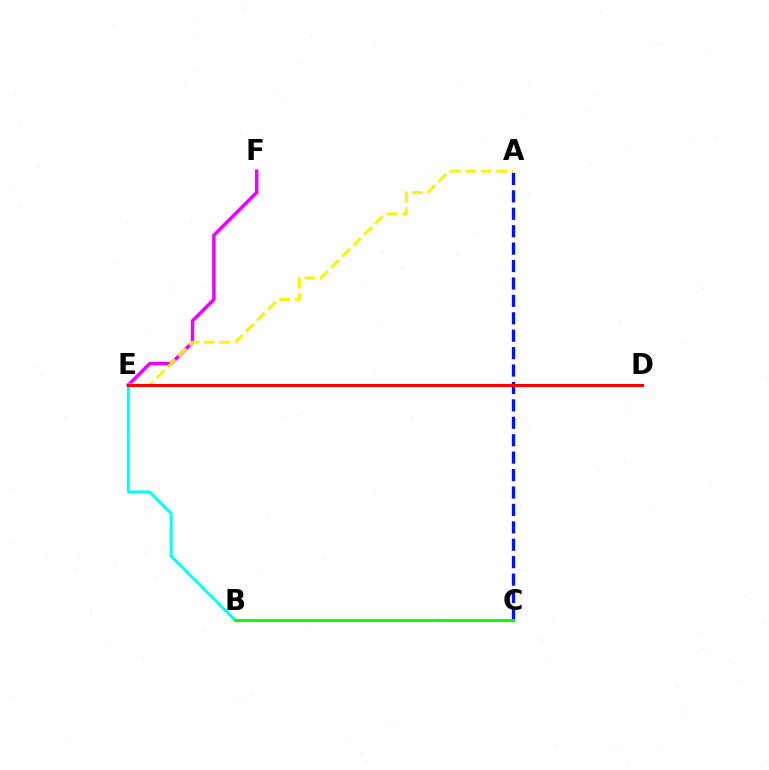{('B', 'E'): [{'color': '#00fff6', 'line_style': 'solid', 'thickness': 2.13}], ('E', 'F'): [{'color': '#ee00ff', 'line_style': 'solid', 'thickness': 2.49}], ('A', 'E'): [{'color': '#fcf500', 'line_style': 'dashed', 'thickness': 2.11}], ('A', 'C'): [{'color': '#0010ff', 'line_style': 'dashed', 'thickness': 2.37}], ('D', 'E'): [{'color': '#ff0000', 'line_style': 'solid', 'thickness': 2.2}], ('B', 'C'): [{'color': '#08ff00', 'line_style': 'solid', 'thickness': 2.12}]}